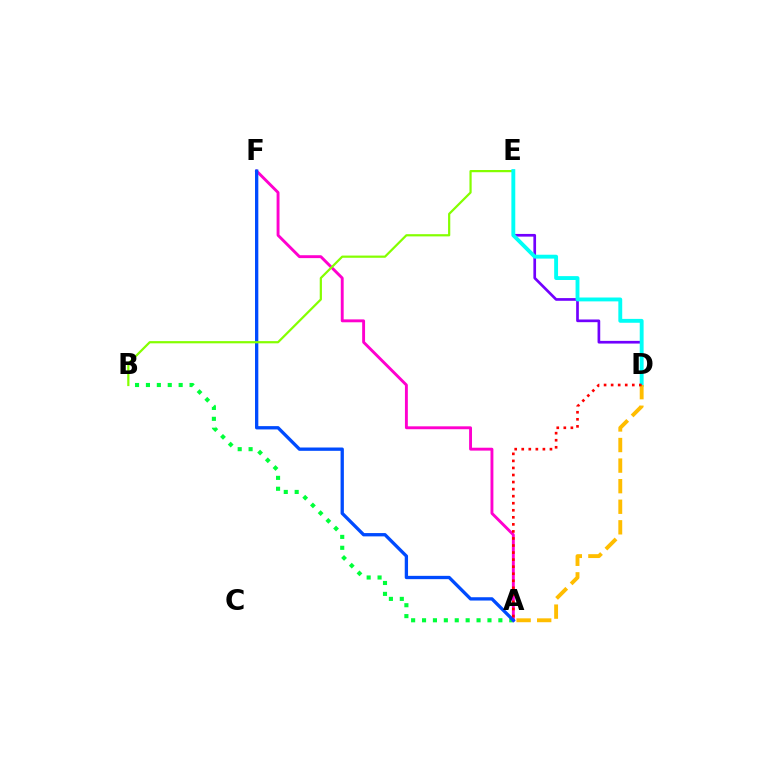{('A', 'B'): [{'color': '#00ff39', 'line_style': 'dotted', 'thickness': 2.96}], ('A', 'F'): [{'color': '#ff00cf', 'line_style': 'solid', 'thickness': 2.09}, {'color': '#004bff', 'line_style': 'solid', 'thickness': 2.38}], ('D', 'E'): [{'color': '#7200ff', 'line_style': 'solid', 'thickness': 1.93}, {'color': '#00fff6', 'line_style': 'solid', 'thickness': 2.79}], ('B', 'E'): [{'color': '#84ff00', 'line_style': 'solid', 'thickness': 1.59}], ('A', 'D'): [{'color': '#ffbd00', 'line_style': 'dashed', 'thickness': 2.79}, {'color': '#ff0000', 'line_style': 'dotted', 'thickness': 1.92}]}